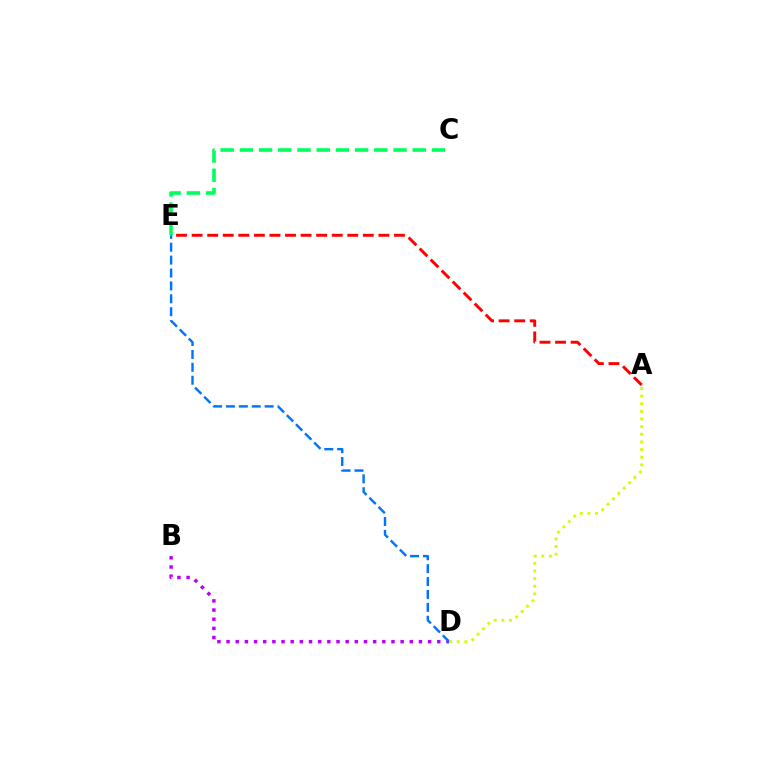{('B', 'D'): [{'color': '#b900ff', 'line_style': 'dotted', 'thickness': 2.49}], ('D', 'E'): [{'color': '#0074ff', 'line_style': 'dashed', 'thickness': 1.75}], ('C', 'E'): [{'color': '#00ff5c', 'line_style': 'dashed', 'thickness': 2.61}], ('A', 'D'): [{'color': '#d1ff00', 'line_style': 'dotted', 'thickness': 2.07}], ('A', 'E'): [{'color': '#ff0000', 'line_style': 'dashed', 'thickness': 2.11}]}